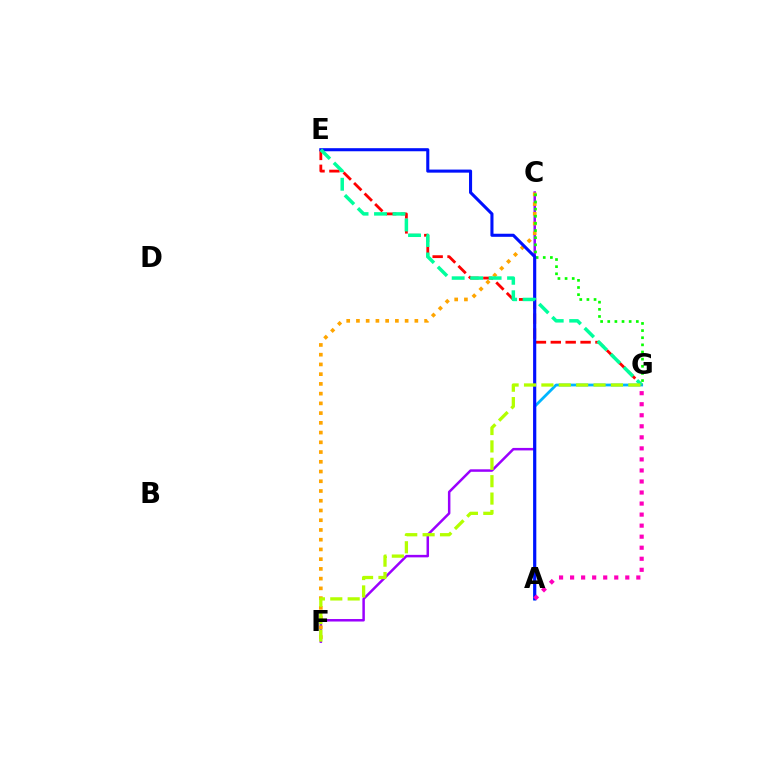{('A', 'G'): [{'color': '#00b5ff', 'line_style': 'solid', 'thickness': 2.0}, {'color': '#ff00bd', 'line_style': 'dotted', 'thickness': 3.0}], ('C', 'F'): [{'color': '#9b00ff', 'line_style': 'solid', 'thickness': 1.8}, {'color': '#ffa500', 'line_style': 'dotted', 'thickness': 2.65}], ('C', 'G'): [{'color': '#08ff00', 'line_style': 'dotted', 'thickness': 1.94}], ('E', 'G'): [{'color': '#ff0000', 'line_style': 'dashed', 'thickness': 2.02}, {'color': '#00ff9d', 'line_style': 'dashed', 'thickness': 2.51}], ('A', 'E'): [{'color': '#0010ff', 'line_style': 'solid', 'thickness': 2.22}], ('F', 'G'): [{'color': '#b3ff00', 'line_style': 'dashed', 'thickness': 2.36}]}